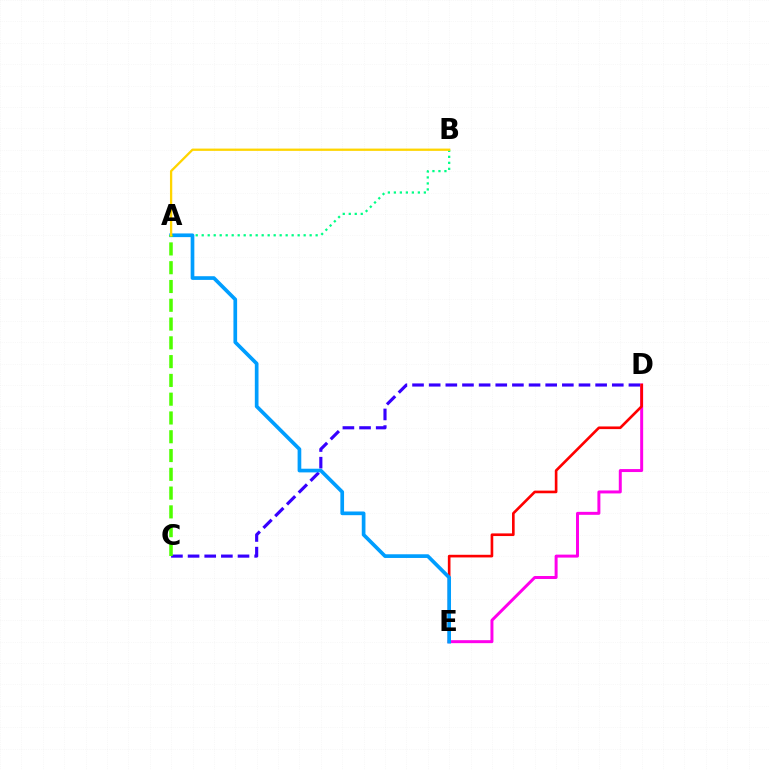{('C', 'D'): [{'color': '#3700ff', 'line_style': 'dashed', 'thickness': 2.26}], ('D', 'E'): [{'color': '#ff00ed', 'line_style': 'solid', 'thickness': 2.14}, {'color': '#ff0000', 'line_style': 'solid', 'thickness': 1.9}], ('A', 'B'): [{'color': '#00ff86', 'line_style': 'dotted', 'thickness': 1.63}, {'color': '#ffd500', 'line_style': 'solid', 'thickness': 1.65}], ('A', 'E'): [{'color': '#009eff', 'line_style': 'solid', 'thickness': 2.65}], ('A', 'C'): [{'color': '#4fff00', 'line_style': 'dashed', 'thickness': 2.55}]}